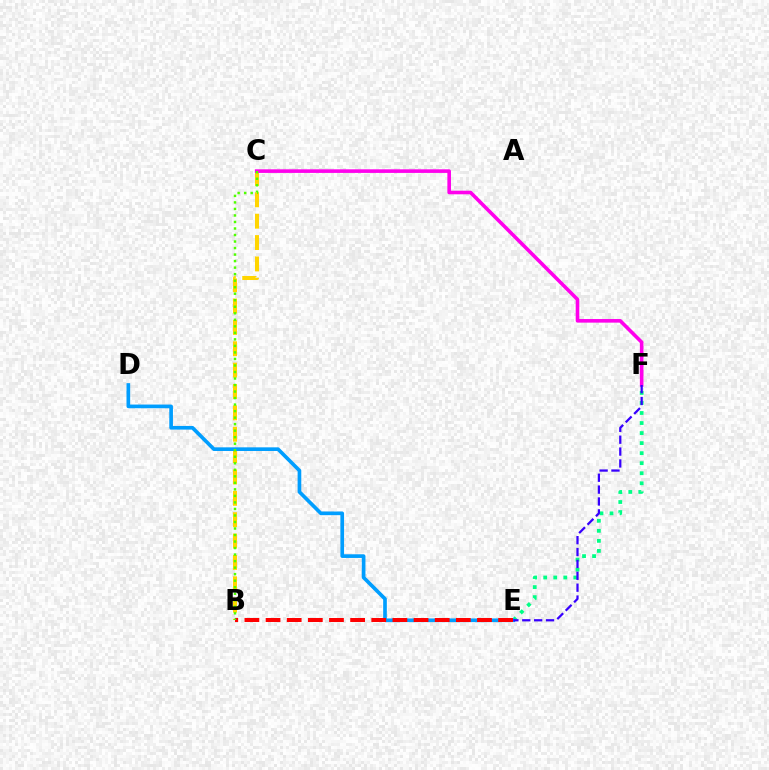{('E', 'F'): [{'color': '#00ff86', 'line_style': 'dotted', 'thickness': 2.73}, {'color': '#3700ff', 'line_style': 'dashed', 'thickness': 1.61}], ('B', 'C'): [{'color': '#ffd500', 'line_style': 'dashed', 'thickness': 2.9}, {'color': '#4fff00', 'line_style': 'dotted', 'thickness': 1.77}], ('C', 'F'): [{'color': '#ff00ed', 'line_style': 'solid', 'thickness': 2.59}], ('D', 'E'): [{'color': '#009eff', 'line_style': 'solid', 'thickness': 2.64}], ('B', 'E'): [{'color': '#ff0000', 'line_style': 'dashed', 'thickness': 2.87}]}